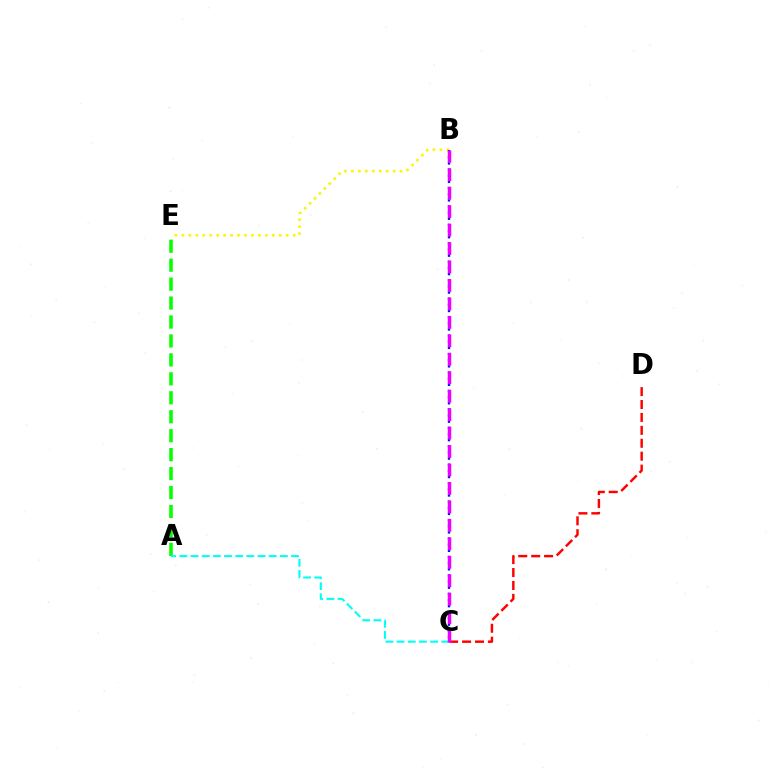{('C', 'D'): [{'color': '#ff0000', 'line_style': 'dashed', 'thickness': 1.75}], ('A', 'E'): [{'color': '#08ff00', 'line_style': 'dashed', 'thickness': 2.57}], ('A', 'C'): [{'color': '#00fff6', 'line_style': 'dashed', 'thickness': 1.52}], ('B', 'E'): [{'color': '#fcf500', 'line_style': 'dotted', 'thickness': 1.89}], ('B', 'C'): [{'color': '#0010ff', 'line_style': 'dotted', 'thickness': 1.67}, {'color': '#ee00ff', 'line_style': 'dashed', 'thickness': 2.51}]}